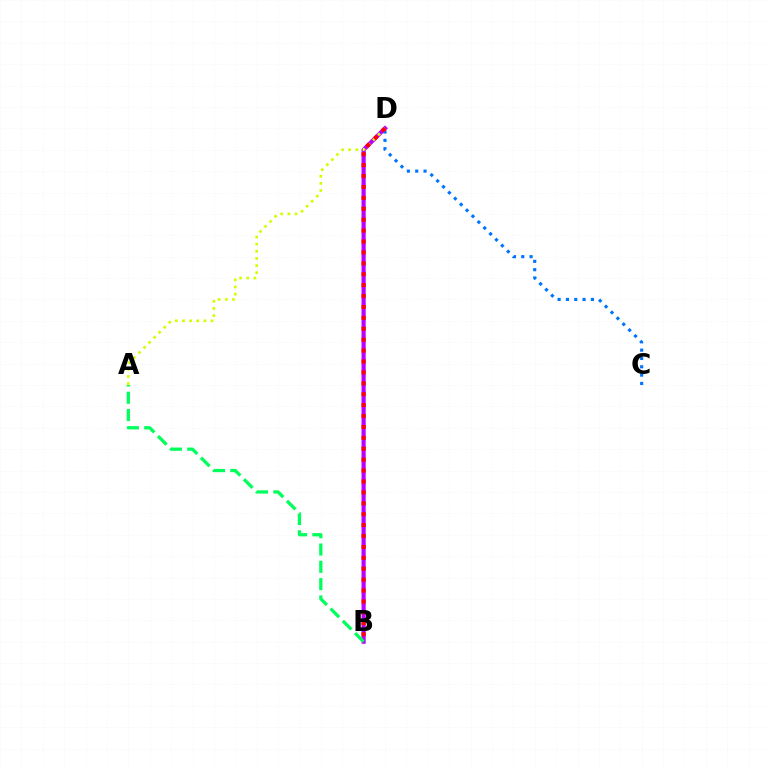{('B', 'D'): [{'color': '#b900ff', 'line_style': 'solid', 'thickness': 3.0}, {'color': '#ff0000', 'line_style': 'dotted', 'thickness': 2.96}], ('A', 'D'): [{'color': '#d1ff00', 'line_style': 'dotted', 'thickness': 1.94}], ('C', 'D'): [{'color': '#0074ff', 'line_style': 'dotted', 'thickness': 2.26}], ('A', 'B'): [{'color': '#00ff5c', 'line_style': 'dashed', 'thickness': 2.35}]}